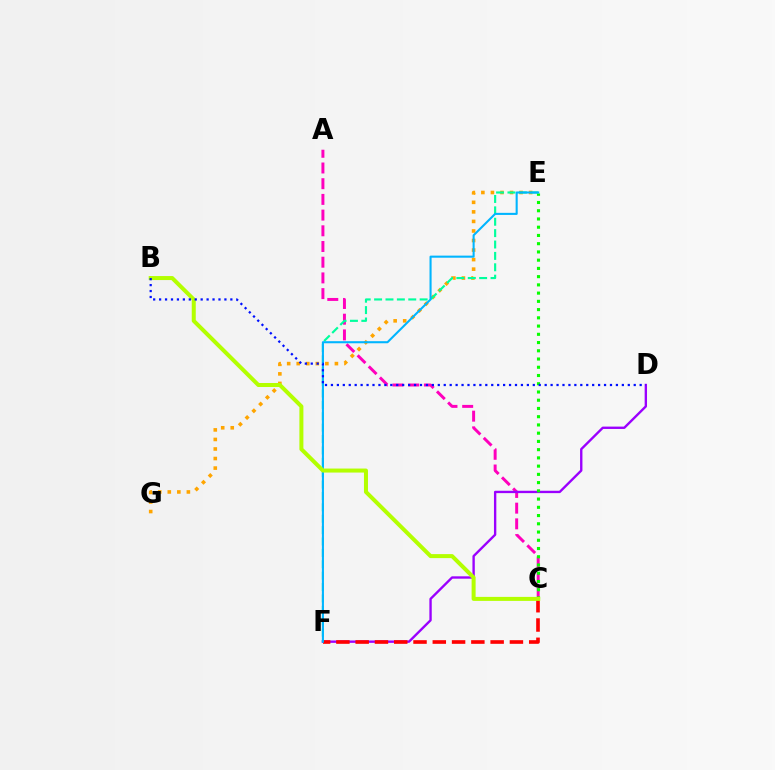{('E', 'G'): [{'color': '#ffa500', 'line_style': 'dotted', 'thickness': 2.59}], ('A', 'C'): [{'color': '#ff00bd', 'line_style': 'dashed', 'thickness': 2.13}], ('E', 'F'): [{'color': '#00ff9d', 'line_style': 'dashed', 'thickness': 1.55}, {'color': '#00b5ff', 'line_style': 'solid', 'thickness': 1.5}], ('D', 'F'): [{'color': '#9b00ff', 'line_style': 'solid', 'thickness': 1.7}], ('C', 'F'): [{'color': '#ff0000', 'line_style': 'dashed', 'thickness': 2.62}], ('C', 'E'): [{'color': '#08ff00', 'line_style': 'dotted', 'thickness': 2.24}], ('B', 'C'): [{'color': '#b3ff00', 'line_style': 'solid', 'thickness': 2.88}], ('B', 'D'): [{'color': '#0010ff', 'line_style': 'dotted', 'thickness': 1.61}]}